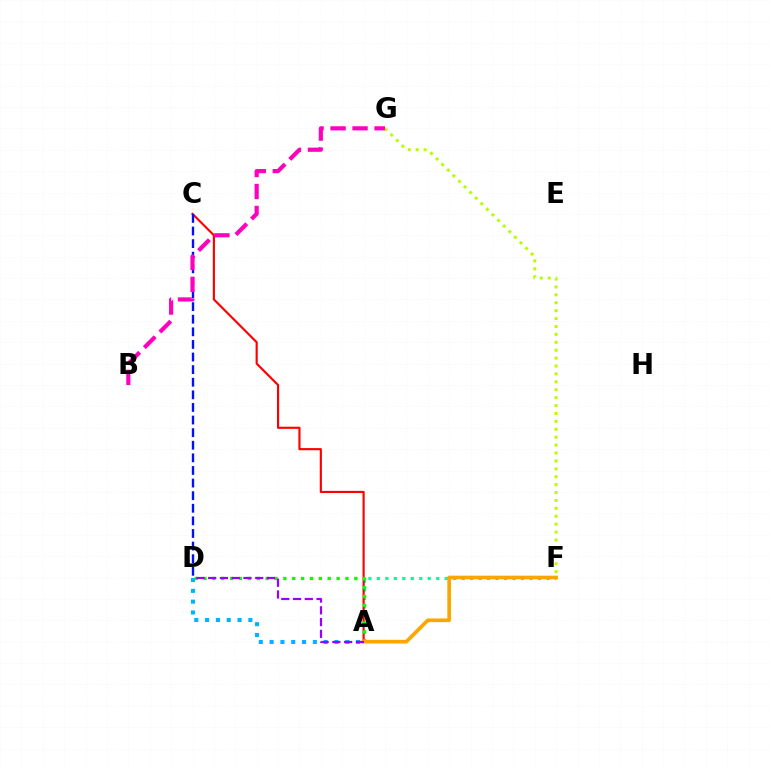{('A', 'F'): [{'color': '#00ff9d', 'line_style': 'dotted', 'thickness': 2.3}, {'color': '#ffa500', 'line_style': 'solid', 'thickness': 2.64}], ('A', 'D'): [{'color': '#00b5ff', 'line_style': 'dotted', 'thickness': 2.94}, {'color': '#08ff00', 'line_style': 'dotted', 'thickness': 2.41}, {'color': '#9b00ff', 'line_style': 'dashed', 'thickness': 1.6}], ('A', 'C'): [{'color': '#ff0000', 'line_style': 'solid', 'thickness': 1.54}], ('C', 'D'): [{'color': '#0010ff', 'line_style': 'dashed', 'thickness': 1.71}], ('F', 'G'): [{'color': '#b3ff00', 'line_style': 'dotted', 'thickness': 2.15}], ('B', 'G'): [{'color': '#ff00bd', 'line_style': 'dashed', 'thickness': 2.99}]}